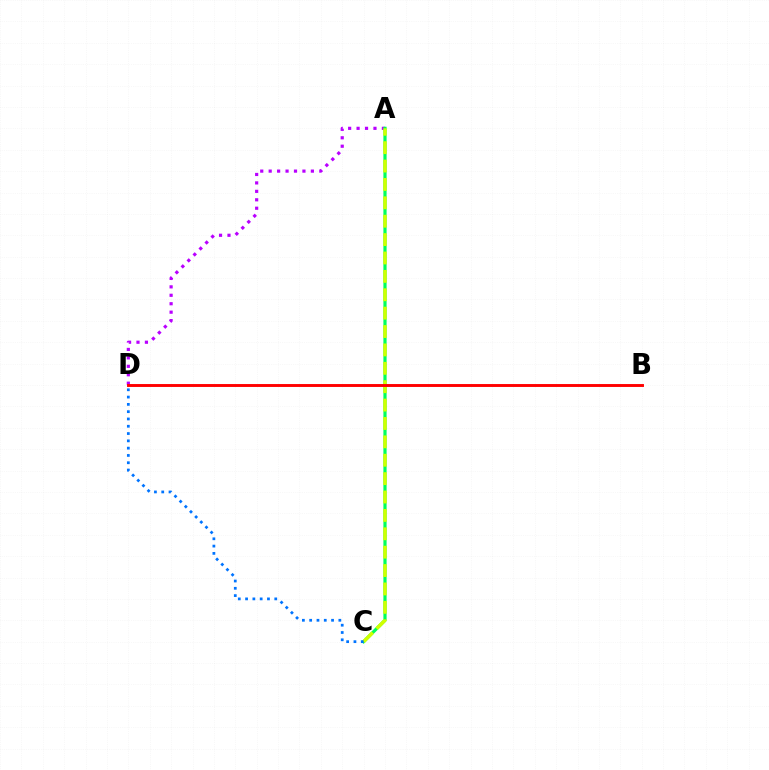{('A', 'D'): [{'color': '#b900ff', 'line_style': 'dotted', 'thickness': 2.29}], ('A', 'C'): [{'color': '#00ff5c', 'line_style': 'solid', 'thickness': 2.3}, {'color': '#d1ff00', 'line_style': 'dashed', 'thickness': 2.5}], ('B', 'D'): [{'color': '#ff0000', 'line_style': 'solid', 'thickness': 2.1}], ('C', 'D'): [{'color': '#0074ff', 'line_style': 'dotted', 'thickness': 1.98}]}